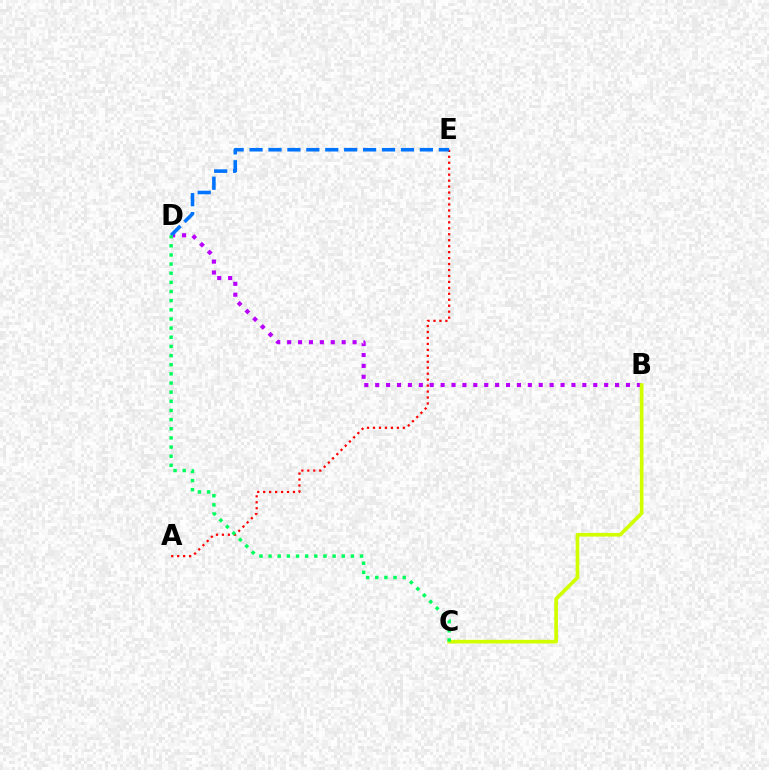{('B', 'D'): [{'color': '#b900ff', 'line_style': 'dotted', 'thickness': 2.96}], ('B', 'C'): [{'color': '#d1ff00', 'line_style': 'solid', 'thickness': 2.65}], ('A', 'E'): [{'color': '#ff0000', 'line_style': 'dotted', 'thickness': 1.62}], ('D', 'E'): [{'color': '#0074ff', 'line_style': 'dashed', 'thickness': 2.57}], ('C', 'D'): [{'color': '#00ff5c', 'line_style': 'dotted', 'thickness': 2.49}]}